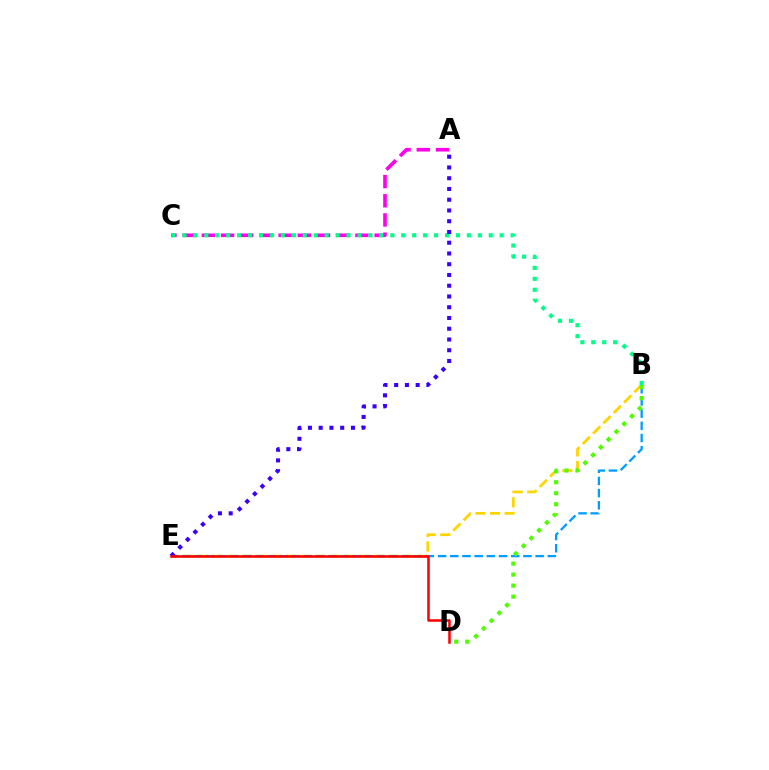{('B', 'E'): [{'color': '#ffd500', 'line_style': 'dashed', 'thickness': 1.99}, {'color': '#009eff', 'line_style': 'dashed', 'thickness': 1.66}], ('A', 'C'): [{'color': '#ff00ed', 'line_style': 'dashed', 'thickness': 2.61}], ('B', 'C'): [{'color': '#00ff86', 'line_style': 'dotted', 'thickness': 2.97}], ('A', 'E'): [{'color': '#3700ff', 'line_style': 'dotted', 'thickness': 2.92}], ('D', 'E'): [{'color': '#ff0000', 'line_style': 'solid', 'thickness': 1.82}], ('B', 'D'): [{'color': '#4fff00', 'line_style': 'dotted', 'thickness': 2.99}]}